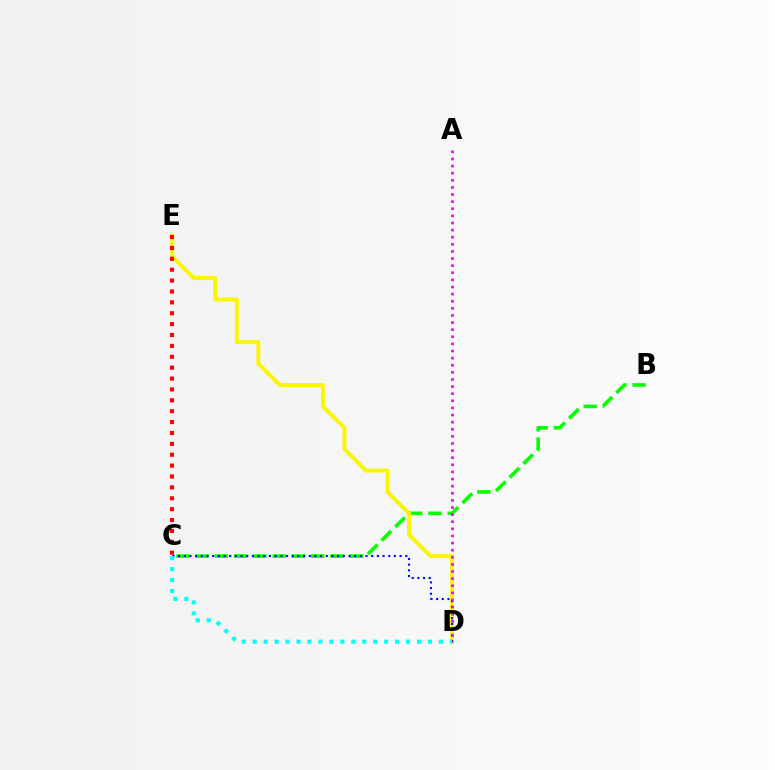{('B', 'C'): [{'color': '#08ff00', 'line_style': 'dashed', 'thickness': 2.62}], ('D', 'E'): [{'color': '#fcf500', 'line_style': 'solid', 'thickness': 2.83}], ('C', 'D'): [{'color': '#0010ff', 'line_style': 'dotted', 'thickness': 1.54}, {'color': '#00fff6', 'line_style': 'dotted', 'thickness': 2.98}], ('A', 'D'): [{'color': '#ee00ff', 'line_style': 'dotted', 'thickness': 1.93}], ('C', 'E'): [{'color': '#ff0000', 'line_style': 'dotted', 'thickness': 2.96}]}